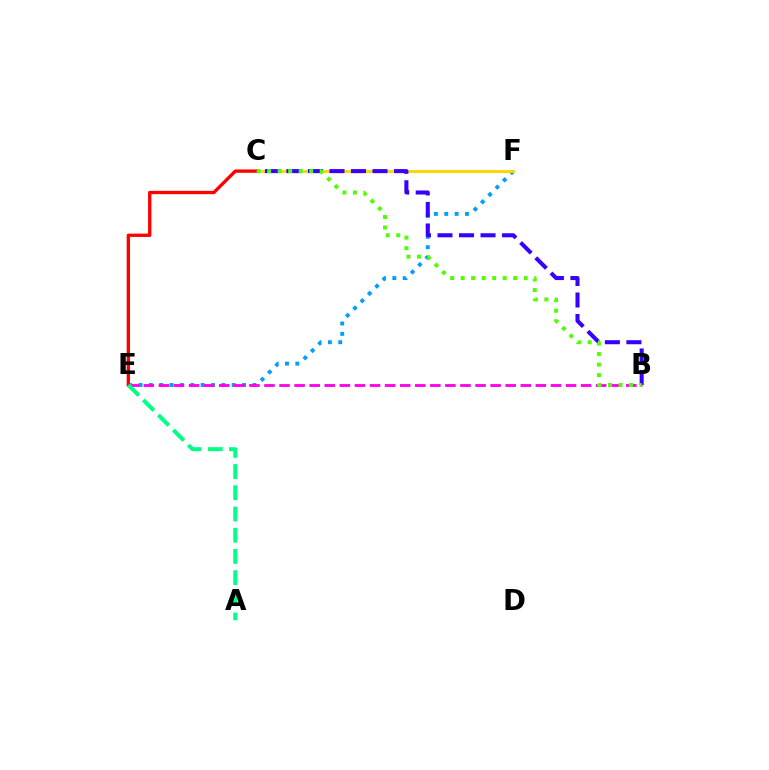{('E', 'F'): [{'color': '#009eff', 'line_style': 'dotted', 'thickness': 2.81}], ('C', 'F'): [{'color': '#ffd500', 'line_style': 'solid', 'thickness': 2.07}], ('B', 'C'): [{'color': '#3700ff', 'line_style': 'dashed', 'thickness': 2.92}, {'color': '#4fff00', 'line_style': 'dotted', 'thickness': 2.86}], ('B', 'E'): [{'color': '#ff00ed', 'line_style': 'dashed', 'thickness': 2.05}], ('C', 'E'): [{'color': '#ff0000', 'line_style': 'solid', 'thickness': 2.39}], ('A', 'E'): [{'color': '#00ff86', 'line_style': 'dashed', 'thickness': 2.88}]}